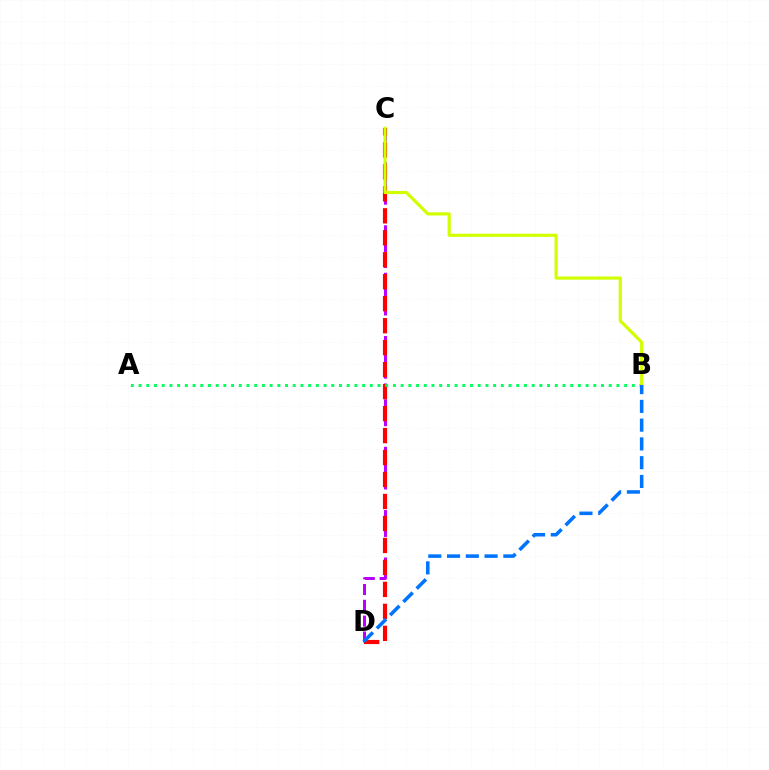{('C', 'D'): [{'color': '#b900ff', 'line_style': 'dashed', 'thickness': 2.15}, {'color': '#ff0000', 'line_style': 'dashed', 'thickness': 2.99}], ('A', 'B'): [{'color': '#00ff5c', 'line_style': 'dotted', 'thickness': 2.09}], ('B', 'C'): [{'color': '#d1ff00', 'line_style': 'solid', 'thickness': 2.28}], ('B', 'D'): [{'color': '#0074ff', 'line_style': 'dashed', 'thickness': 2.55}]}